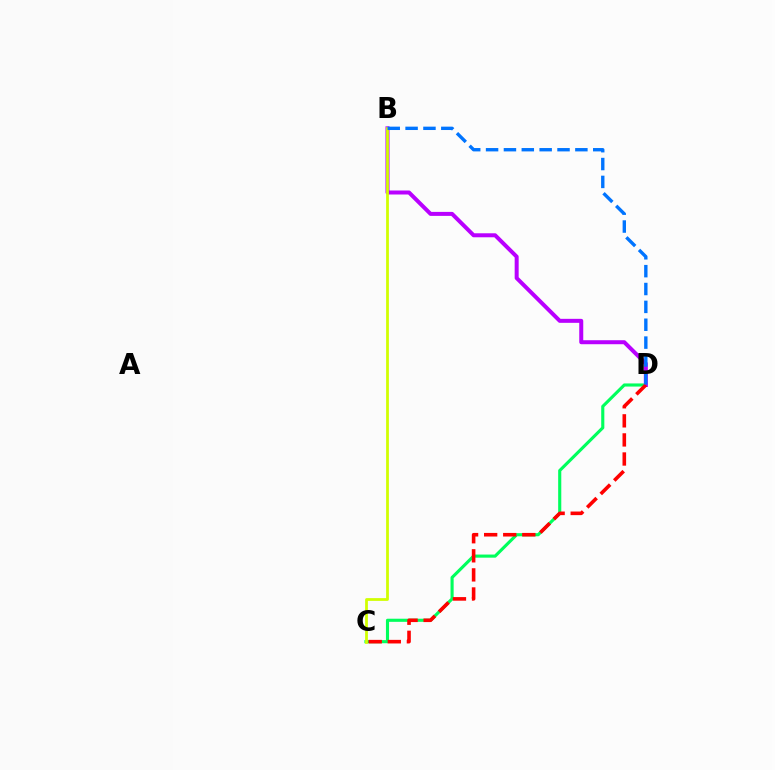{('C', 'D'): [{'color': '#00ff5c', 'line_style': 'solid', 'thickness': 2.24}, {'color': '#ff0000', 'line_style': 'dashed', 'thickness': 2.59}], ('B', 'D'): [{'color': '#b900ff', 'line_style': 'solid', 'thickness': 2.88}, {'color': '#0074ff', 'line_style': 'dashed', 'thickness': 2.43}], ('B', 'C'): [{'color': '#d1ff00', 'line_style': 'solid', 'thickness': 1.99}]}